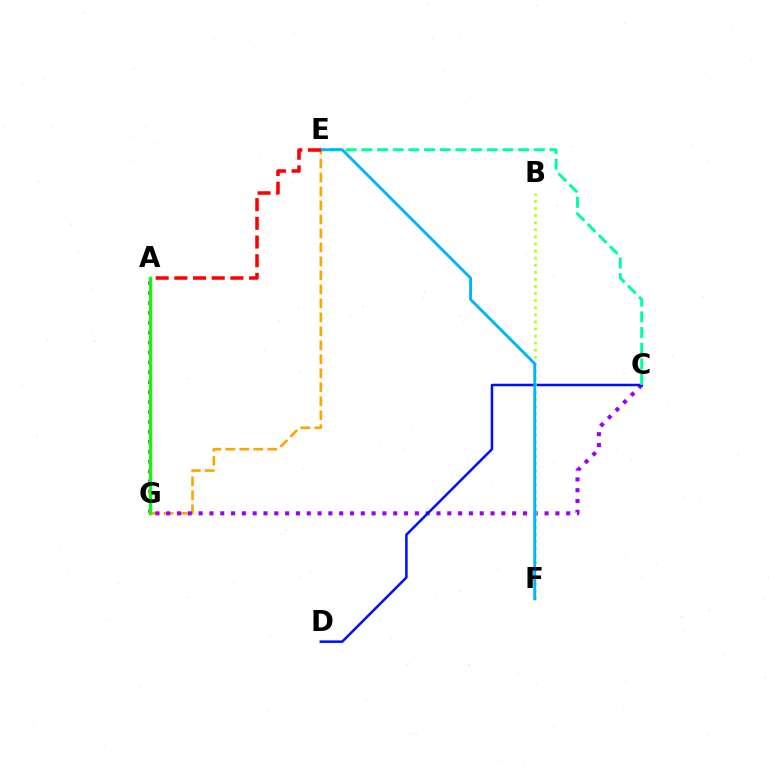{('A', 'G'): [{'color': '#ff00bd', 'line_style': 'dotted', 'thickness': 2.69}, {'color': '#08ff00', 'line_style': 'solid', 'thickness': 2.37}], ('E', 'G'): [{'color': '#ffa500', 'line_style': 'dashed', 'thickness': 1.9}], ('C', 'G'): [{'color': '#9b00ff', 'line_style': 'dotted', 'thickness': 2.94}], ('C', 'D'): [{'color': '#0010ff', 'line_style': 'solid', 'thickness': 1.82}], ('B', 'F'): [{'color': '#b3ff00', 'line_style': 'dotted', 'thickness': 1.92}], ('C', 'E'): [{'color': '#00ff9d', 'line_style': 'dashed', 'thickness': 2.13}], ('E', 'F'): [{'color': '#00b5ff', 'line_style': 'solid', 'thickness': 2.08}], ('A', 'E'): [{'color': '#ff0000', 'line_style': 'dashed', 'thickness': 2.54}]}